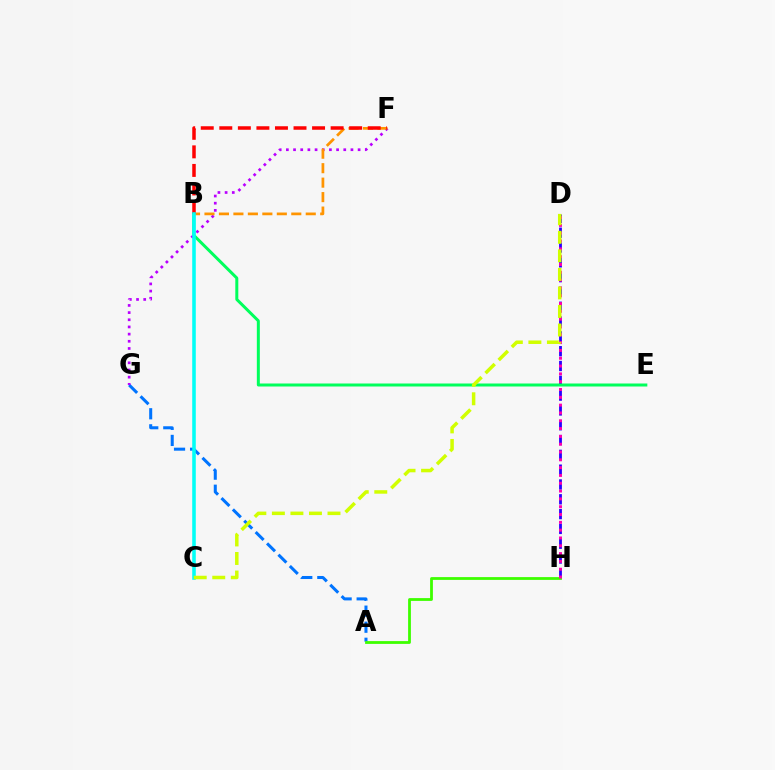{('D', 'H'): [{'color': '#2500ff', 'line_style': 'dashed', 'thickness': 2.01}, {'color': '#ff00ac', 'line_style': 'dotted', 'thickness': 2.12}], ('A', 'G'): [{'color': '#0074ff', 'line_style': 'dashed', 'thickness': 2.18}], ('F', 'G'): [{'color': '#b900ff', 'line_style': 'dotted', 'thickness': 1.95}], ('A', 'H'): [{'color': '#3dff00', 'line_style': 'solid', 'thickness': 2.01}], ('B', 'E'): [{'color': '#00ff5c', 'line_style': 'solid', 'thickness': 2.16}], ('B', 'F'): [{'color': '#ff9400', 'line_style': 'dashed', 'thickness': 1.97}, {'color': '#ff0000', 'line_style': 'dashed', 'thickness': 2.52}], ('B', 'C'): [{'color': '#00fff6', 'line_style': 'solid', 'thickness': 2.57}], ('C', 'D'): [{'color': '#d1ff00', 'line_style': 'dashed', 'thickness': 2.52}]}